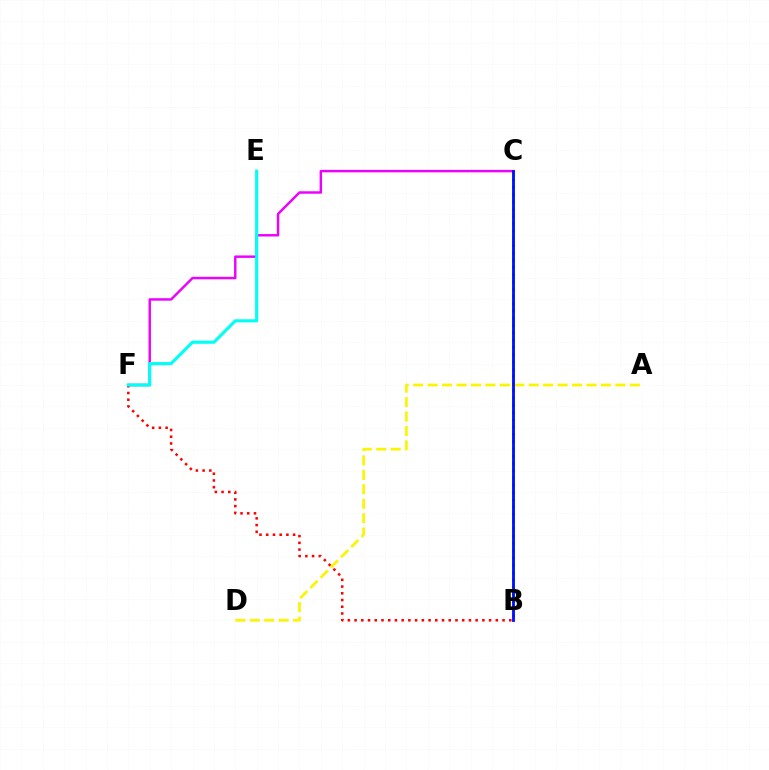{('B', 'F'): [{'color': '#ff0000', 'line_style': 'dotted', 'thickness': 1.83}], ('C', 'F'): [{'color': '#ee00ff', 'line_style': 'solid', 'thickness': 1.76}], ('A', 'D'): [{'color': '#fcf500', 'line_style': 'dashed', 'thickness': 1.96}], ('B', 'C'): [{'color': '#08ff00', 'line_style': 'dotted', 'thickness': 1.97}, {'color': '#0010ff', 'line_style': 'solid', 'thickness': 2.04}], ('E', 'F'): [{'color': '#00fff6', 'line_style': 'solid', 'thickness': 2.26}]}